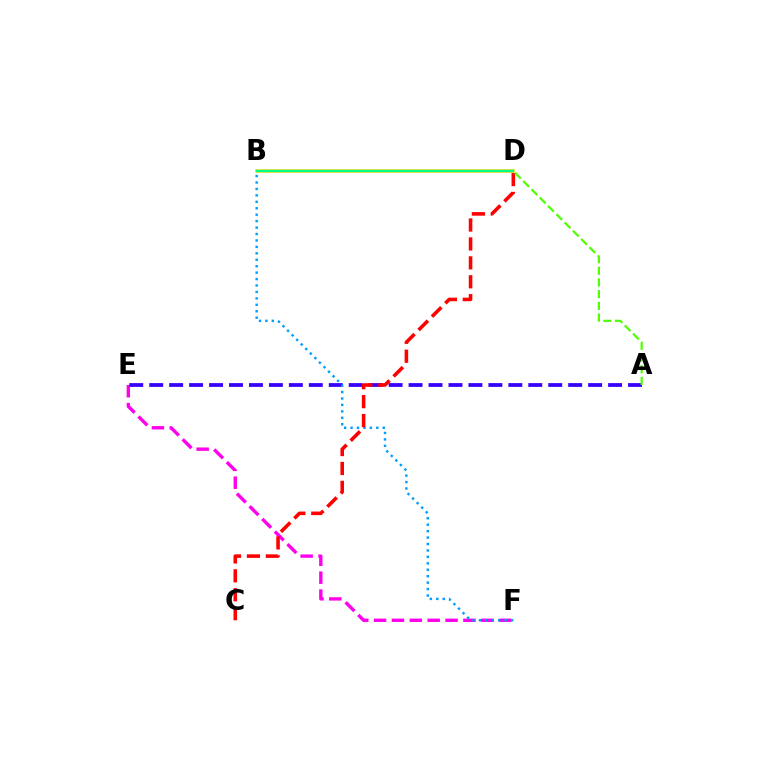{('B', 'D'): [{'color': '#ffd500', 'line_style': 'solid', 'thickness': 2.54}, {'color': '#00ff86', 'line_style': 'solid', 'thickness': 1.67}], ('E', 'F'): [{'color': '#ff00ed', 'line_style': 'dashed', 'thickness': 2.43}], ('A', 'E'): [{'color': '#3700ff', 'line_style': 'dashed', 'thickness': 2.71}], ('B', 'F'): [{'color': '#009eff', 'line_style': 'dotted', 'thickness': 1.75}], ('C', 'D'): [{'color': '#ff0000', 'line_style': 'dashed', 'thickness': 2.57}], ('A', 'D'): [{'color': '#4fff00', 'line_style': 'dashed', 'thickness': 1.59}]}